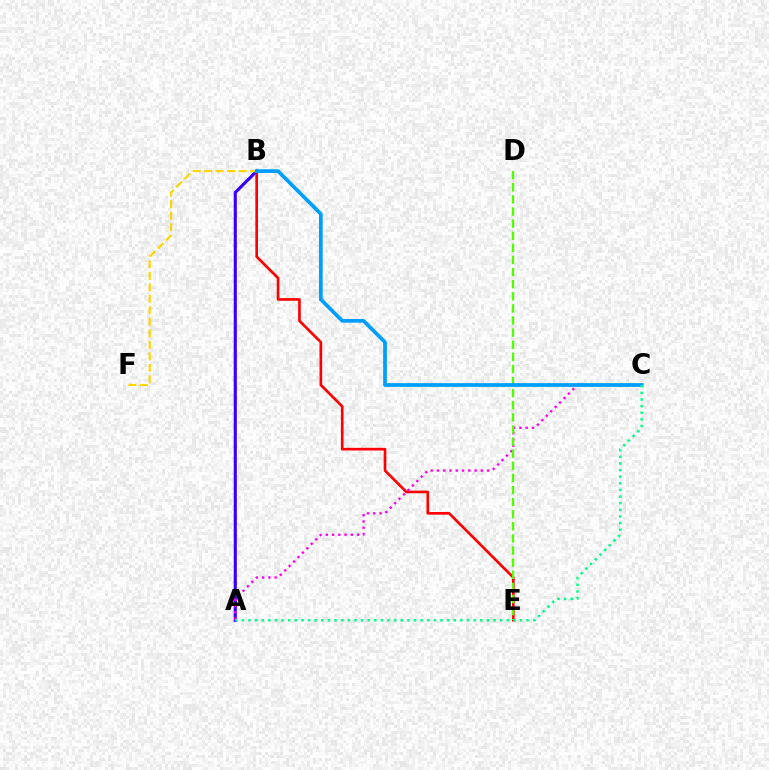{('B', 'E'): [{'color': '#ff0000', 'line_style': 'solid', 'thickness': 1.91}], ('A', 'B'): [{'color': '#3700ff', 'line_style': 'solid', 'thickness': 2.26}], ('A', 'C'): [{'color': '#ff00ed', 'line_style': 'dotted', 'thickness': 1.7}, {'color': '#00ff86', 'line_style': 'dotted', 'thickness': 1.8}], ('D', 'E'): [{'color': '#4fff00', 'line_style': 'dashed', 'thickness': 1.64}], ('B', 'F'): [{'color': '#ffd500', 'line_style': 'dashed', 'thickness': 1.56}], ('B', 'C'): [{'color': '#009eff', 'line_style': 'solid', 'thickness': 2.68}]}